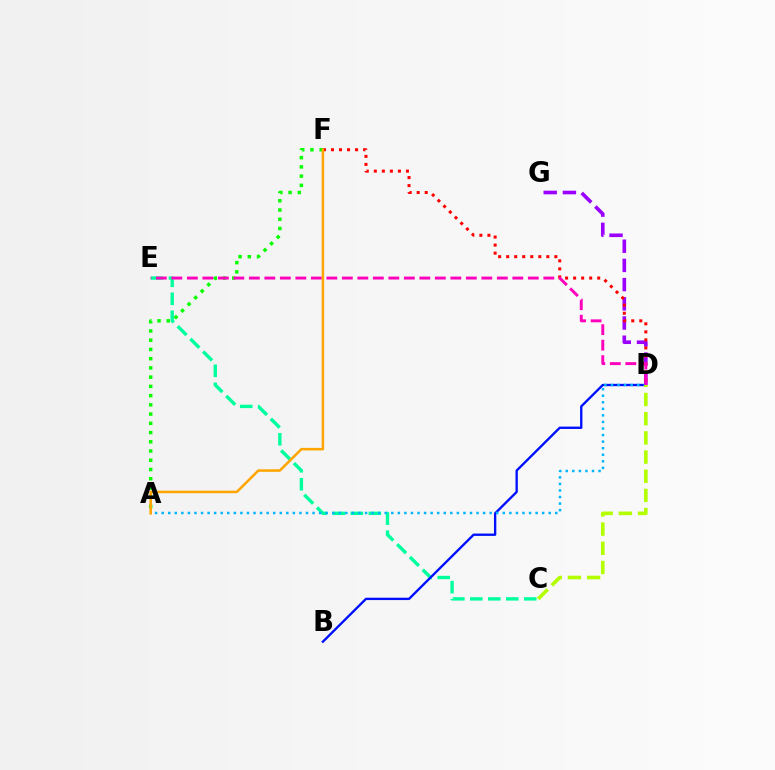{('D', 'G'): [{'color': '#9b00ff', 'line_style': 'dashed', 'thickness': 2.61}], ('C', 'E'): [{'color': '#00ff9d', 'line_style': 'dashed', 'thickness': 2.44}], ('B', 'D'): [{'color': '#0010ff', 'line_style': 'solid', 'thickness': 1.69}], ('A', 'F'): [{'color': '#08ff00', 'line_style': 'dotted', 'thickness': 2.51}, {'color': '#ffa500', 'line_style': 'solid', 'thickness': 1.83}], ('A', 'D'): [{'color': '#00b5ff', 'line_style': 'dotted', 'thickness': 1.78}], ('D', 'F'): [{'color': '#ff0000', 'line_style': 'dotted', 'thickness': 2.18}], ('D', 'E'): [{'color': '#ff00bd', 'line_style': 'dashed', 'thickness': 2.11}], ('C', 'D'): [{'color': '#b3ff00', 'line_style': 'dashed', 'thickness': 2.61}]}